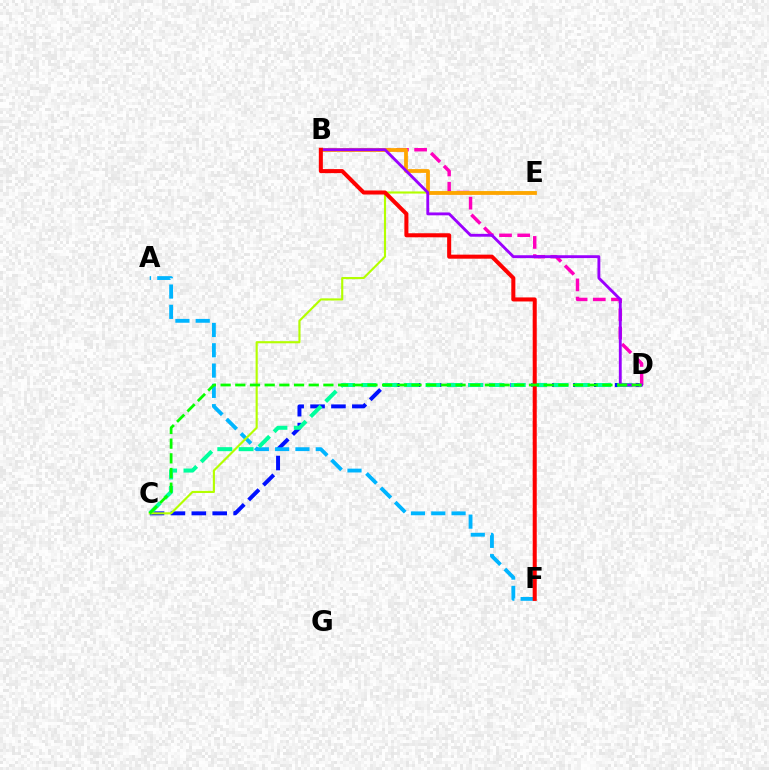{('C', 'D'): [{'color': '#0010ff', 'line_style': 'dashed', 'thickness': 2.84}, {'color': '#00ff9d', 'line_style': 'dashed', 'thickness': 2.9}, {'color': '#08ff00', 'line_style': 'dashed', 'thickness': 1.99}], ('A', 'F'): [{'color': '#00b5ff', 'line_style': 'dashed', 'thickness': 2.76}], ('B', 'D'): [{'color': '#ff00bd', 'line_style': 'dashed', 'thickness': 2.47}, {'color': '#9b00ff', 'line_style': 'solid', 'thickness': 2.06}], ('C', 'E'): [{'color': '#b3ff00', 'line_style': 'solid', 'thickness': 1.54}], ('B', 'E'): [{'color': '#ffa500', 'line_style': 'solid', 'thickness': 2.72}], ('B', 'F'): [{'color': '#ff0000', 'line_style': 'solid', 'thickness': 2.91}]}